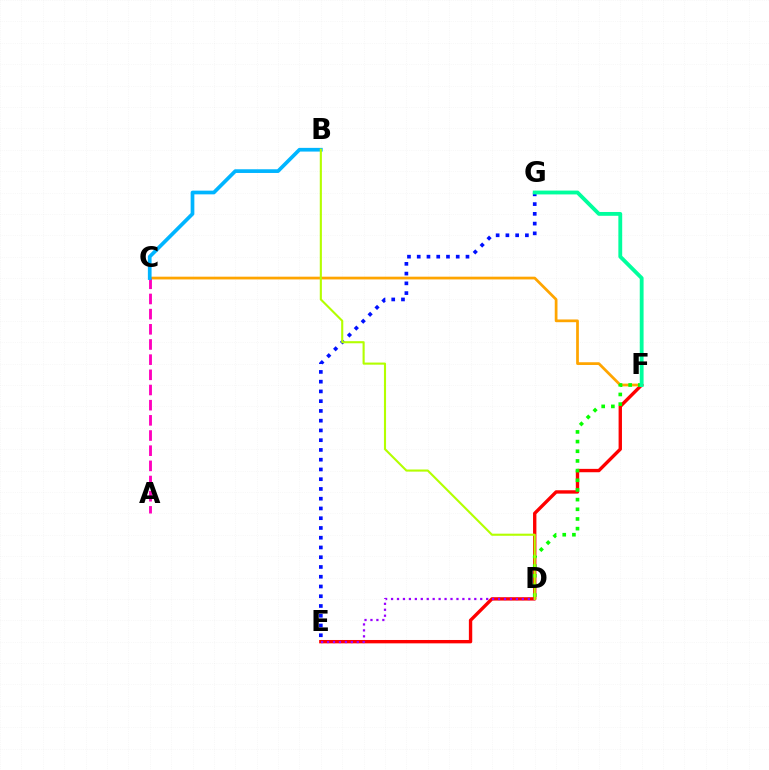{('E', 'F'): [{'color': '#ff0000', 'line_style': 'solid', 'thickness': 2.42}], ('C', 'F'): [{'color': '#ffa500', 'line_style': 'solid', 'thickness': 1.97}], ('A', 'C'): [{'color': '#ff00bd', 'line_style': 'dashed', 'thickness': 2.06}], ('E', 'G'): [{'color': '#0010ff', 'line_style': 'dotted', 'thickness': 2.65}], ('D', 'E'): [{'color': '#9b00ff', 'line_style': 'dotted', 'thickness': 1.62}], ('B', 'C'): [{'color': '#00b5ff', 'line_style': 'solid', 'thickness': 2.67}], ('D', 'F'): [{'color': '#08ff00', 'line_style': 'dotted', 'thickness': 2.63}], ('B', 'D'): [{'color': '#b3ff00', 'line_style': 'solid', 'thickness': 1.52}], ('F', 'G'): [{'color': '#00ff9d', 'line_style': 'solid', 'thickness': 2.76}]}